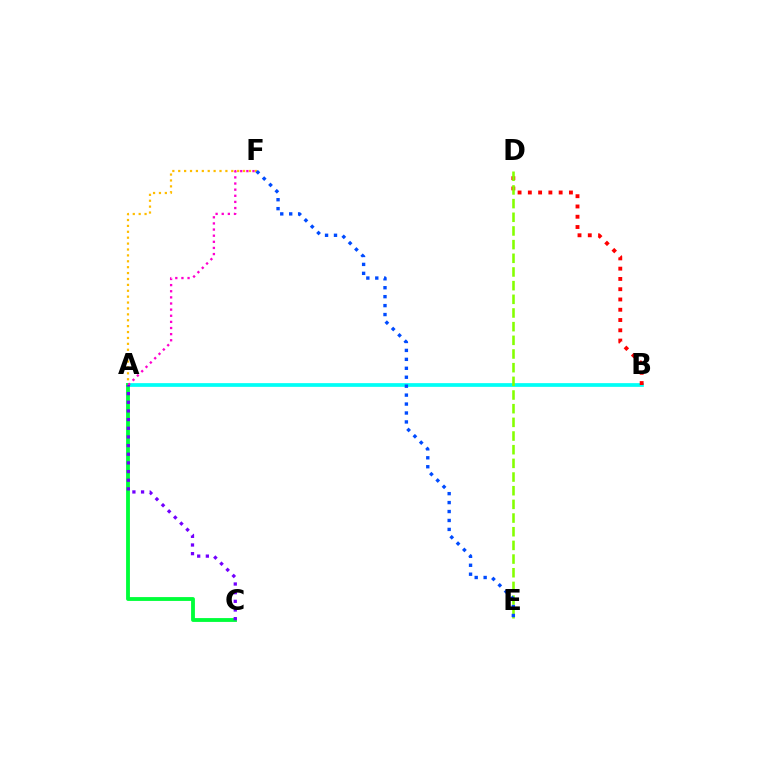{('A', 'F'): [{'color': '#ffbd00', 'line_style': 'dotted', 'thickness': 1.6}, {'color': '#ff00cf', 'line_style': 'dotted', 'thickness': 1.67}], ('A', 'B'): [{'color': '#00fff6', 'line_style': 'solid', 'thickness': 2.68}], ('B', 'D'): [{'color': '#ff0000', 'line_style': 'dotted', 'thickness': 2.79}], ('A', 'C'): [{'color': '#00ff39', 'line_style': 'solid', 'thickness': 2.76}, {'color': '#7200ff', 'line_style': 'dotted', 'thickness': 2.35}], ('D', 'E'): [{'color': '#84ff00', 'line_style': 'dashed', 'thickness': 1.86}], ('E', 'F'): [{'color': '#004bff', 'line_style': 'dotted', 'thickness': 2.43}]}